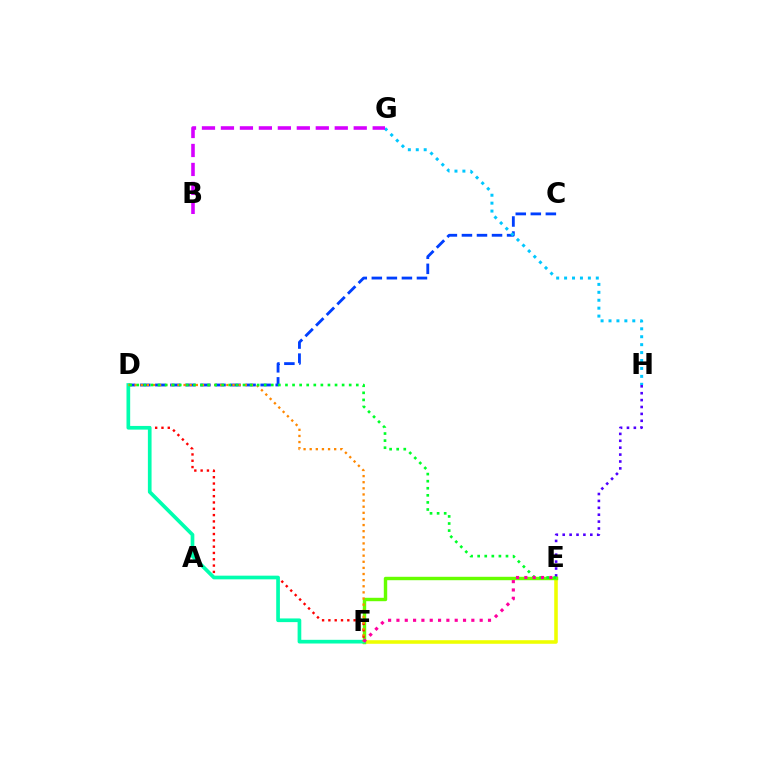{('E', 'F'): [{'color': '#eeff00', 'line_style': 'solid', 'thickness': 2.56}, {'color': '#66ff00', 'line_style': 'solid', 'thickness': 2.46}, {'color': '#ff00a0', 'line_style': 'dotted', 'thickness': 2.26}], ('D', 'F'): [{'color': '#ff0000', 'line_style': 'dotted', 'thickness': 1.71}, {'color': '#00ffaf', 'line_style': 'solid', 'thickness': 2.65}, {'color': '#ff8800', 'line_style': 'dotted', 'thickness': 1.66}], ('C', 'D'): [{'color': '#003fff', 'line_style': 'dashed', 'thickness': 2.04}], ('G', 'H'): [{'color': '#00c7ff', 'line_style': 'dotted', 'thickness': 2.15}], ('E', 'H'): [{'color': '#4f00ff', 'line_style': 'dotted', 'thickness': 1.87}], ('D', 'E'): [{'color': '#00ff27', 'line_style': 'dotted', 'thickness': 1.92}], ('B', 'G'): [{'color': '#d600ff', 'line_style': 'dashed', 'thickness': 2.58}]}